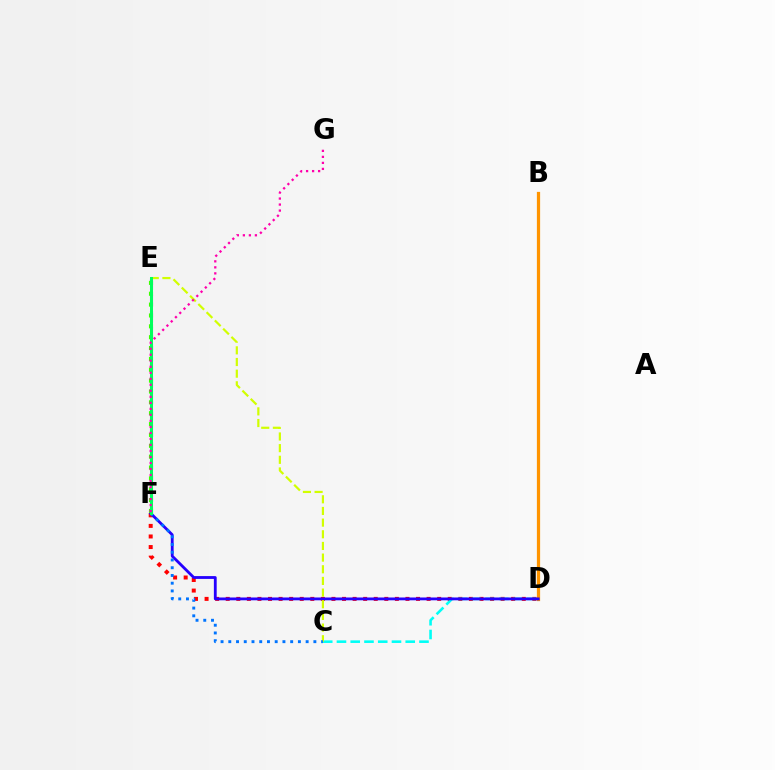{('B', 'D'): [{'color': '#ff9400', 'line_style': 'solid', 'thickness': 2.33}], ('D', 'F'): [{'color': '#ff0000', 'line_style': 'dotted', 'thickness': 2.87}, {'color': '#2500ff', 'line_style': 'solid', 'thickness': 2.02}], ('C', 'D'): [{'color': '#00fff6', 'line_style': 'dashed', 'thickness': 1.87}], ('E', 'F'): [{'color': '#b900ff', 'line_style': 'dashed', 'thickness': 2.22}, {'color': '#3dff00', 'line_style': 'dotted', 'thickness': 2.95}, {'color': '#00ff5c', 'line_style': 'solid', 'thickness': 2.16}], ('C', 'E'): [{'color': '#d1ff00', 'line_style': 'dashed', 'thickness': 1.58}], ('C', 'F'): [{'color': '#0074ff', 'line_style': 'dotted', 'thickness': 2.1}], ('F', 'G'): [{'color': '#ff00ac', 'line_style': 'dotted', 'thickness': 1.63}]}